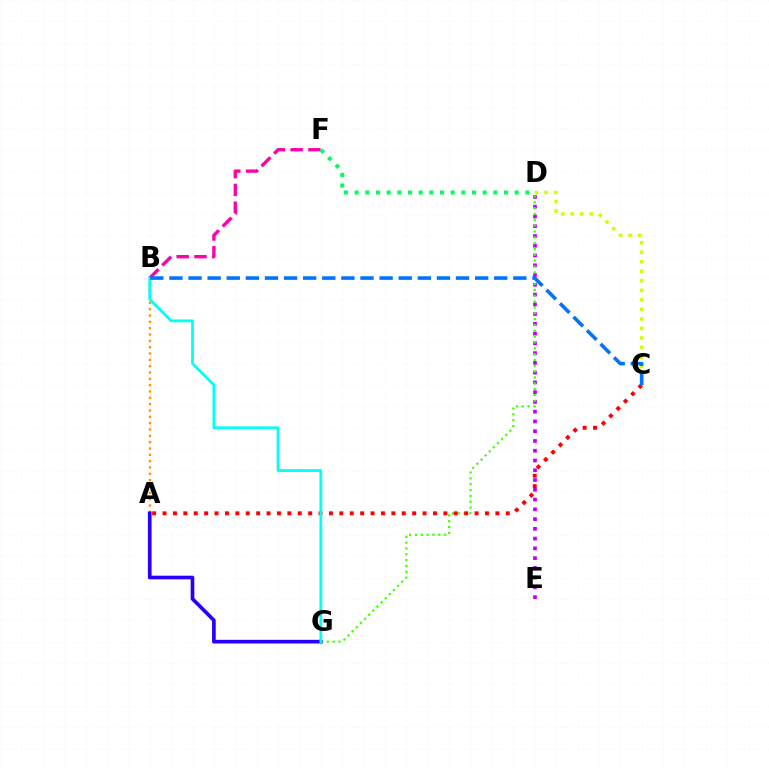{('C', 'D'): [{'color': '#d1ff00', 'line_style': 'dotted', 'thickness': 2.59}], ('A', 'B'): [{'color': '#ff9400', 'line_style': 'dotted', 'thickness': 1.72}], ('D', 'E'): [{'color': '#b900ff', 'line_style': 'dotted', 'thickness': 2.65}], ('D', 'G'): [{'color': '#3dff00', 'line_style': 'dotted', 'thickness': 1.59}], ('A', 'C'): [{'color': '#ff0000', 'line_style': 'dotted', 'thickness': 2.83}], ('A', 'G'): [{'color': '#2500ff', 'line_style': 'solid', 'thickness': 2.63}], ('B', 'F'): [{'color': '#ff00ac', 'line_style': 'dashed', 'thickness': 2.42}], ('D', 'F'): [{'color': '#00ff5c', 'line_style': 'dotted', 'thickness': 2.9}], ('B', 'G'): [{'color': '#00fff6', 'line_style': 'solid', 'thickness': 2.0}], ('B', 'C'): [{'color': '#0074ff', 'line_style': 'dashed', 'thickness': 2.6}]}